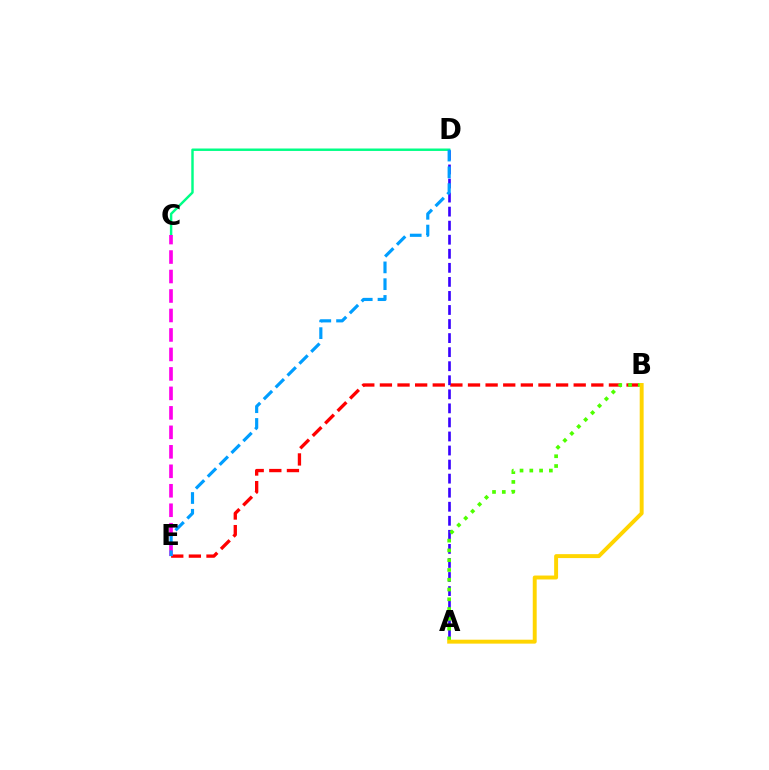{('B', 'E'): [{'color': '#ff0000', 'line_style': 'dashed', 'thickness': 2.39}], ('C', 'D'): [{'color': '#00ff86', 'line_style': 'solid', 'thickness': 1.76}], ('C', 'E'): [{'color': '#ff00ed', 'line_style': 'dashed', 'thickness': 2.65}], ('A', 'D'): [{'color': '#3700ff', 'line_style': 'dashed', 'thickness': 1.91}], ('D', 'E'): [{'color': '#009eff', 'line_style': 'dashed', 'thickness': 2.28}], ('A', 'B'): [{'color': '#4fff00', 'line_style': 'dotted', 'thickness': 2.66}, {'color': '#ffd500', 'line_style': 'solid', 'thickness': 2.83}]}